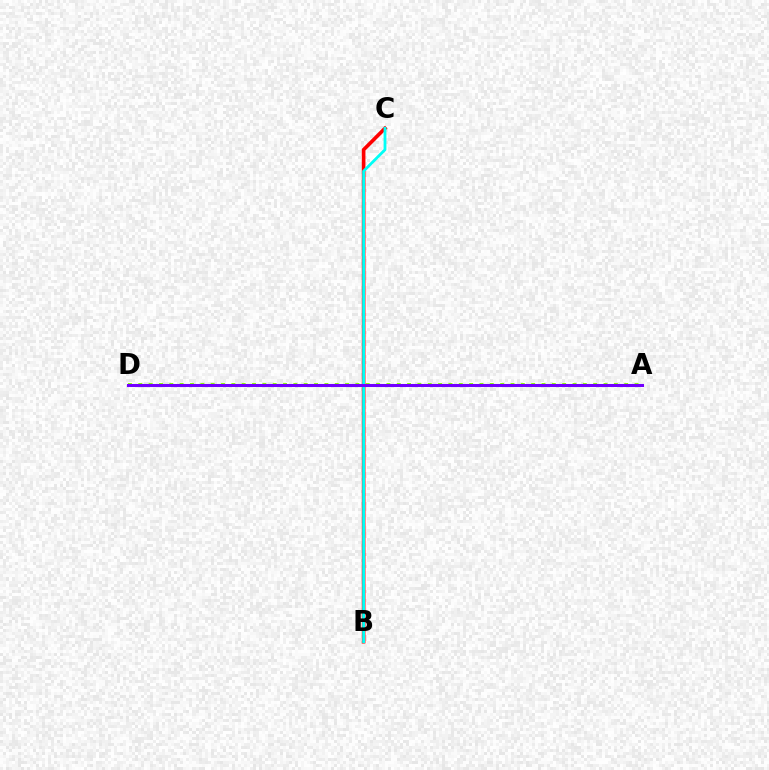{('B', 'C'): [{'color': '#ff0000', 'line_style': 'solid', 'thickness': 2.62}, {'color': '#00fff6', 'line_style': 'solid', 'thickness': 2.02}], ('A', 'D'): [{'color': '#84ff00', 'line_style': 'dotted', 'thickness': 2.81}, {'color': '#7200ff', 'line_style': 'solid', 'thickness': 2.2}]}